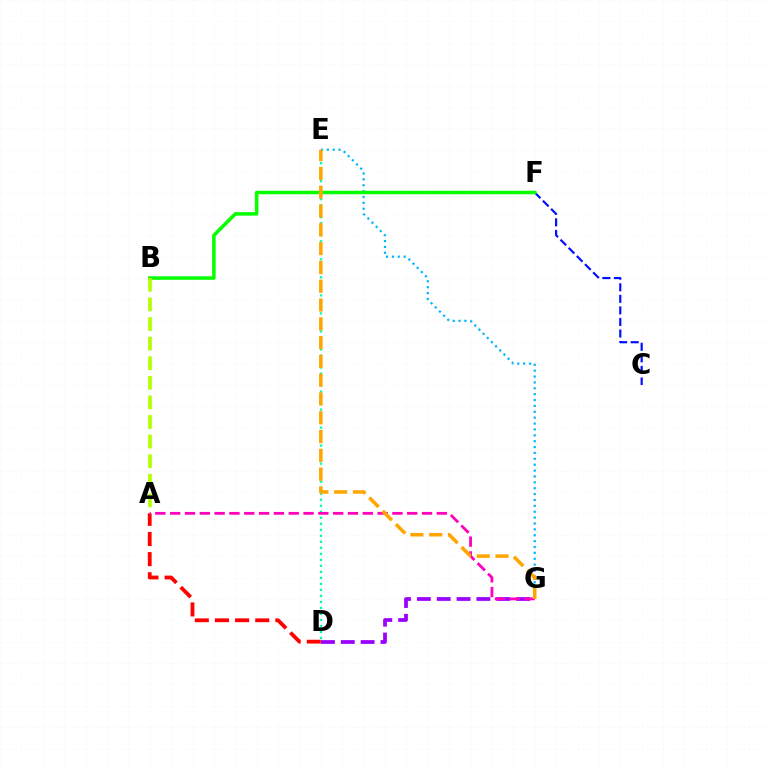{('C', 'F'): [{'color': '#0010ff', 'line_style': 'dashed', 'thickness': 1.57}], ('D', 'E'): [{'color': '#00ff9d', 'line_style': 'dotted', 'thickness': 1.63}], ('D', 'G'): [{'color': '#9b00ff', 'line_style': 'dashed', 'thickness': 2.7}], ('A', 'D'): [{'color': '#ff0000', 'line_style': 'dashed', 'thickness': 2.74}], ('A', 'G'): [{'color': '#ff00bd', 'line_style': 'dashed', 'thickness': 2.01}], ('E', 'G'): [{'color': '#00b5ff', 'line_style': 'dotted', 'thickness': 1.6}, {'color': '#ffa500', 'line_style': 'dashed', 'thickness': 2.55}], ('B', 'F'): [{'color': '#08ff00', 'line_style': 'solid', 'thickness': 2.53}], ('A', 'B'): [{'color': '#b3ff00', 'line_style': 'dashed', 'thickness': 2.66}]}